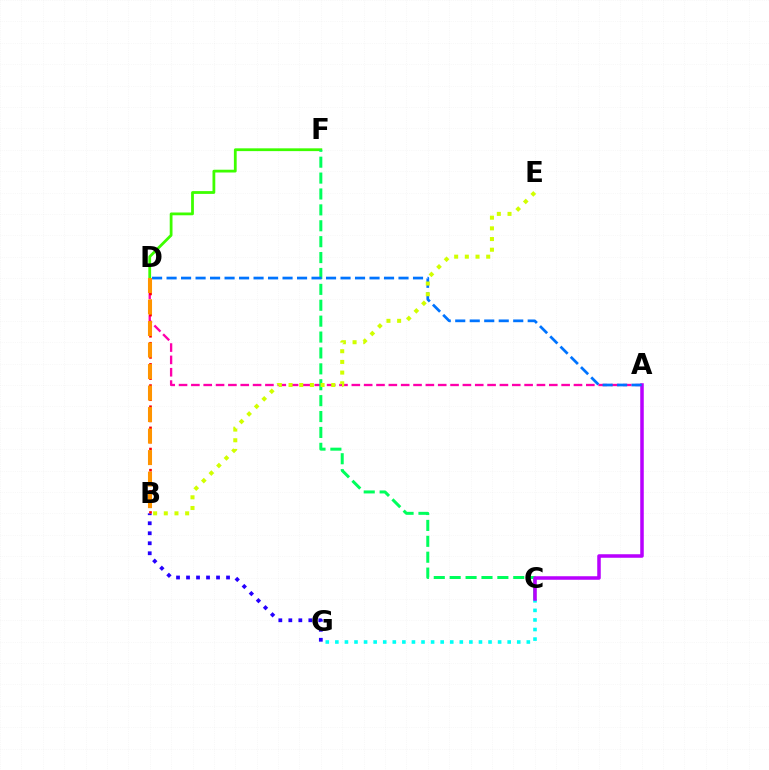{('A', 'D'): [{'color': '#ff00ac', 'line_style': 'dashed', 'thickness': 1.68}, {'color': '#0074ff', 'line_style': 'dashed', 'thickness': 1.97}], ('C', 'G'): [{'color': '#00fff6', 'line_style': 'dotted', 'thickness': 2.6}], ('D', 'F'): [{'color': '#3dff00', 'line_style': 'solid', 'thickness': 2.01}], ('C', 'F'): [{'color': '#00ff5c', 'line_style': 'dashed', 'thickness': 2.16}], ('B', 'G'): [{'color': '#2500ff', 'line_style': 'dotted', 'thickness': 2.72}], ('B', 'D'): [{'color': '#ff0000', 'line_style': 'dotted', 'thickness': 1.92}, {'color': '#ff9400', 'line_style': 'dashed', 'thickness': 2.92}], ('A', 'C'): [{'color': '#b900ff', 'line_style': 'solid', 'thickness': 2.53}], ('B', 'E'): [{'color': '#d1ff00', 'line_style': 'dotted', 'thickness': 2.9}]}